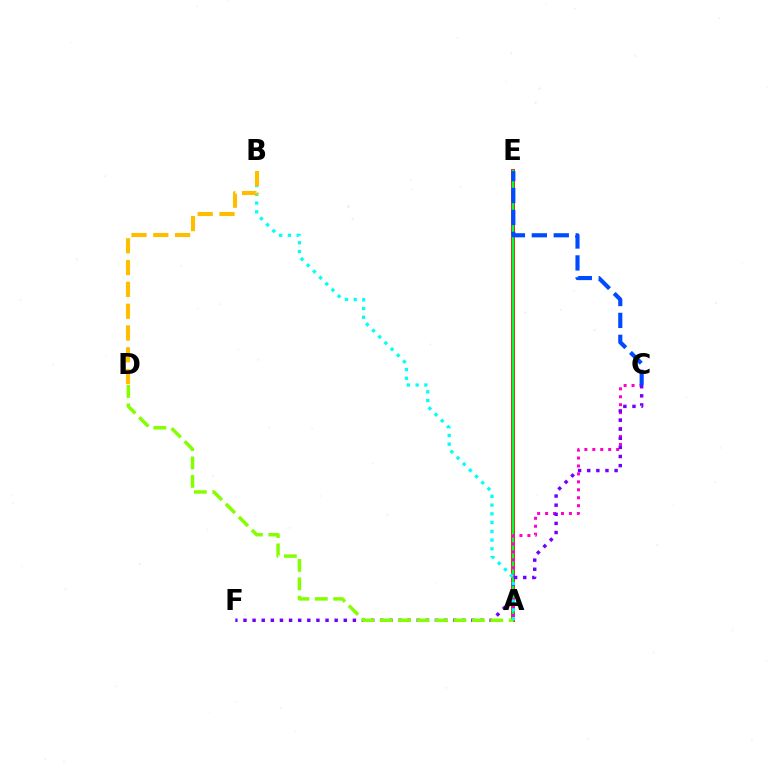{('A', 'E'): [{'color': '#ff0000', 'line_style': 'solid', 'thickness': 2.77}, {'color': '#00ff39', 'line_style': 'solid', 'thickness': 1.72}], ('A', 'C'): [{'color': '#ff00cf', 'line_style': 'dotted', 'thickness': 2.16}], ('C', 'F'): [{'color': '#7200ff', 'line_style': 'dotted', 'thickness': 2.48}], ('A', 'D'): [{'color': '#84ff00', 'line_style': 'dashed', 'thickness': 2.5}], ('A', 'B'): [{'color': '#00fff6', 'line_style': 'dotted', 'thickness': 2.38}], ('B', 'D'): [{'color': '#ffbd00', 'line_style': 'dashed', 'thickness': 2.96}], ('C', 'E'): [{'color': '#004bff', 'line_style': 'dashed', 'thickness': 2.98}]}